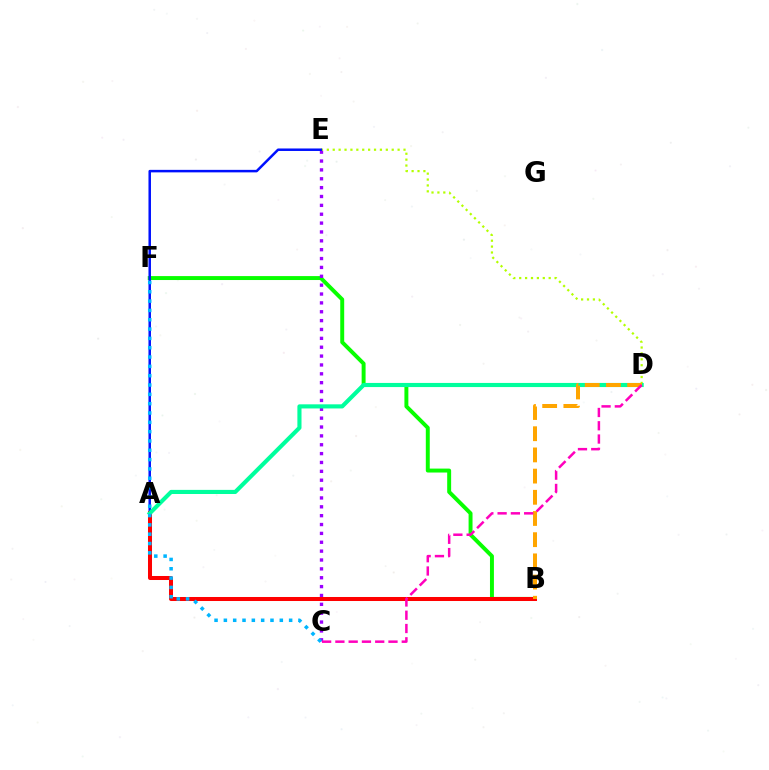{('B', 'F'): [{'color': '#08ff00', 'line_style': 'solid', 'thickness': 2.84}], ('C', 'E'): [{'color': '#9b00ff', 'line_style': 'dotted', 'thickness': 2.41}], ('D', 'E'): [{'color': '#b3ff00', 'line_style': 'dotted', 'thickness': 1.6}], ('A', 'E'): [{'color': '#0010ff', 'line_style': 'solid', 'thickness': 1.8}], ('A', 'B'): [{'color': '#ff0000', 'line_style': 'solid', 'thickness': 2.89}], ('A', 'D'): [{'color': '#00ff9d', 'line_style': 'solid', 'thickness': 2.97}], ('C', 'F'): [{'color': '#00b5ff', 'line_style': 'dotted', 'thickness': 2.53}], ('B', 'D'): [{'color': '#ffa500', 'line_style': 'dashed', 'thickness': 2.88}], ('C', 'D'): [{'color': '#ff00bd', 'line_style': 'dashed', 'thickness': 1.8}]}